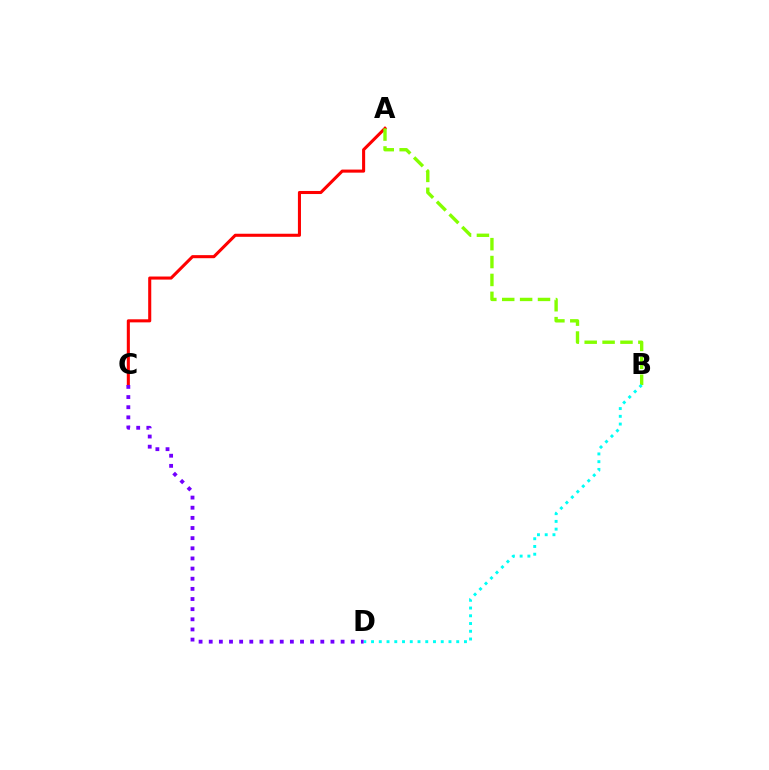{('A', 'C'): [{'color': '#ff0000', 'line_style': 'solid', 'thickness': 2.21}], ('A', 'B'): [{'color': '#84ff00', 'line_style': 'dashed', 'thickness': 2.43}], ('B', 'D'): [{'color': '#00fff6', 'line_style': 'dotted', 'thickness': 2.1}], ('C', 'D'): [{'color': '#7200ff', 'line_style': 'dotted', 'thickness': 2.76}]}